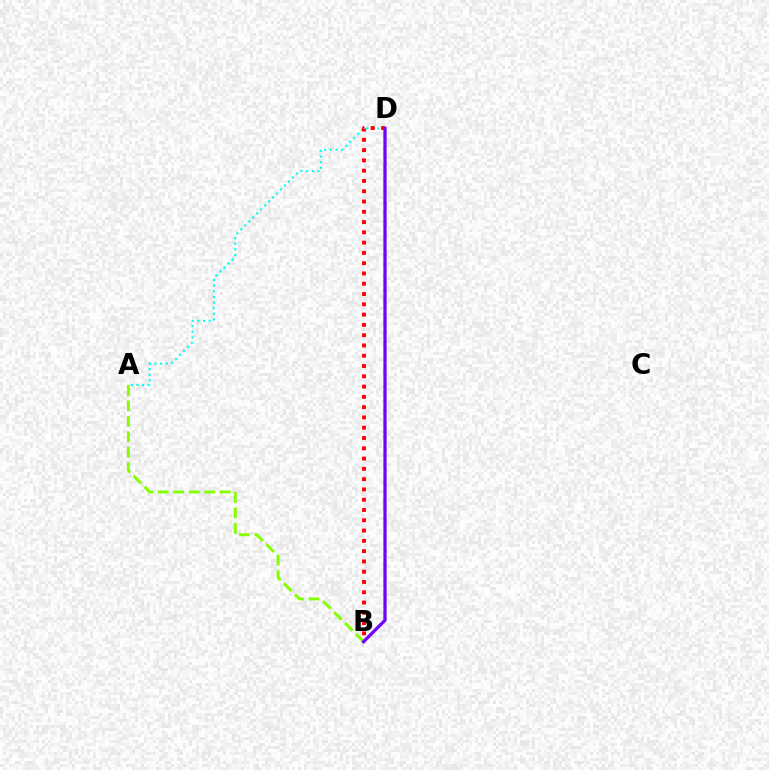{('A', 'D'): [{'color': '#00fff6', 'line_style': 'dotted', 'thickness': 1.53}], ('B', 'D'): [{'color': '#ff0000', 'line_style': 'dotted', 'thickness': 2.79}, {'color': '#7200ff', 'line_style': 'solid', 'thickness': 2.34}], ('A', 'B'): [{'color': '#84ff00', 'line_style': 'dashed', 'thickness': 2.11}]}